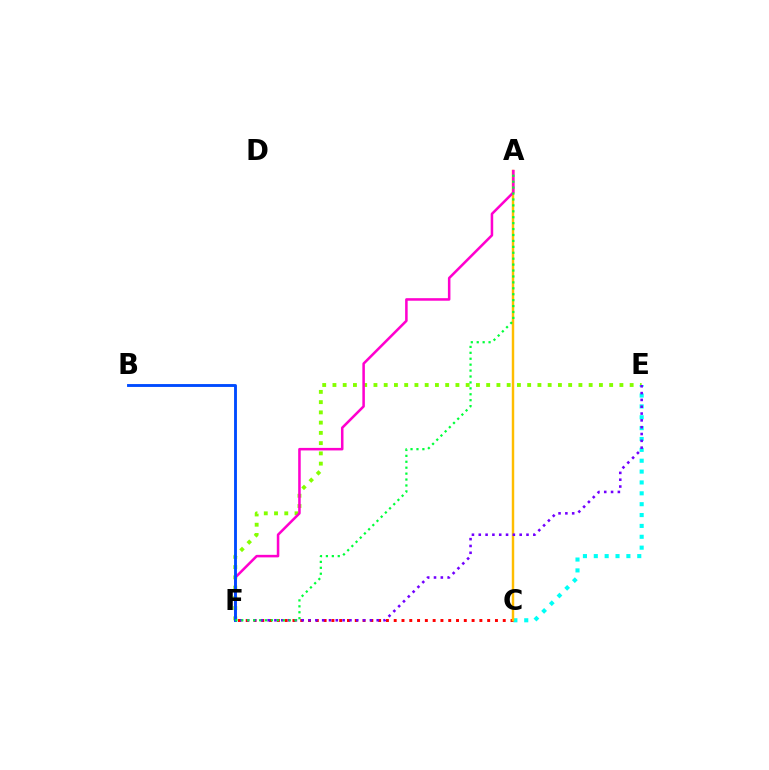{('E', 'F'): [{'color': '#84ff00', 'line_style': 'dotted', 'thickness': 2.78}, {'color': '#7200ff', 'line_style': 'dotted', 'thickness': 1.85}], ('C', 'E'): [{'color': '#00fff6', 'line_style': 'dotted', 'thickness': 2.95}], ('C', 'F'): [{'color': '#ff0000', 'line_style': 'dotted', 'thickness': 2.12}], ('A', 'C'): [{'color': '#ffbd00', 'line_style': 'solid', 'thickness': 1.76}], ('A', 'F'): [{'color': '#ff00cf', 'line_style': 'solid', 'thickness': 1.83}, {'color': '#00ff39', 'line_style': 'dotted', 'thickness': 1.61}], ('B', 'F'): [{'color': '#004bff', 'line_style': 'solid', 'thickness': 2.07}]}